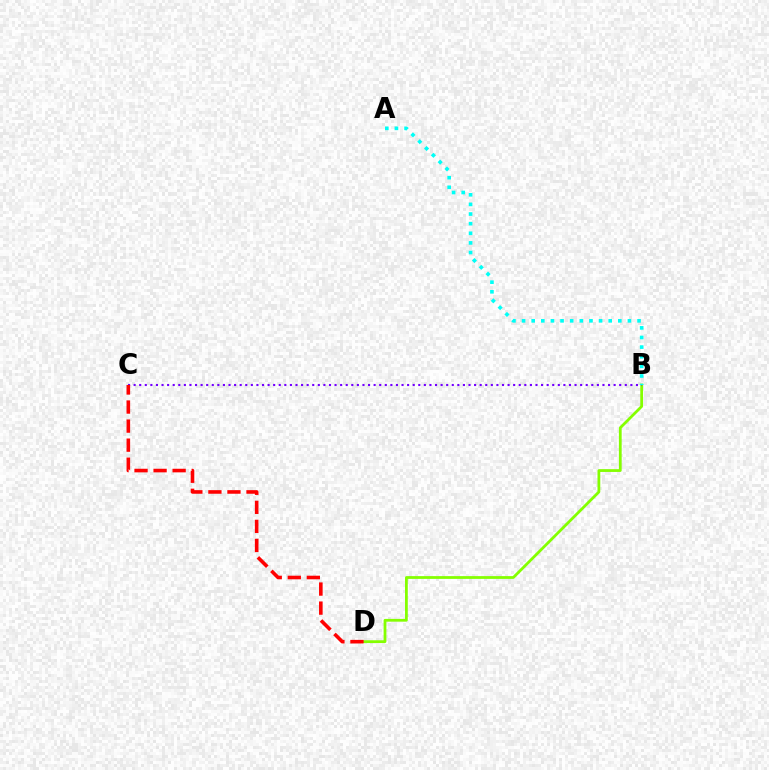{('B', 'D'): [{'color': '#84ff00', 'line_style': 'solid', 'thickness': 2.0}], ('B', 'C'): [{'color': '#7200ff', 'line_style': 'dotted', 'thickness': 1.52}], ('C', 'D'): [{'color': '#ff0000', 'line_style': 'dashed', 'thickness': 2.59}], ('A', 'B'): [{'color': '#00fff6', 'line_style': 'dotted', 'thickness': 2.62}]}